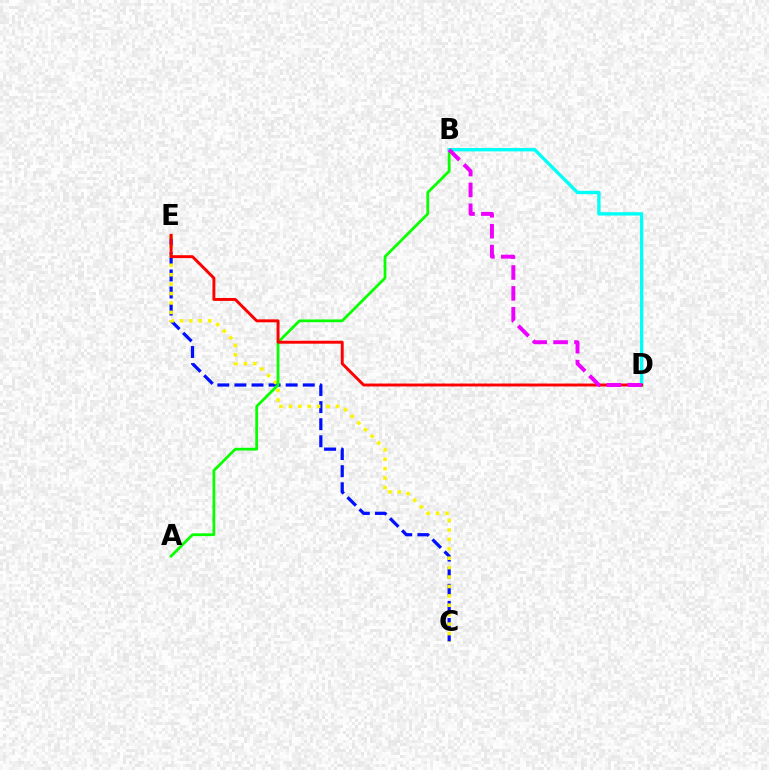{('C', 'E'): [{'color': '#0010ff', 'line_style': 'dashed', 'thickness': 2.32}, {'color': '#fcf500', 'line_style': 'dotted', 'thickness': 2.56}], ('A', 'B'): [{'color': '#08ff00', 'line_style': 'solid', 'thickness': 1.99}], ('B', 'D'): [{'color': '#00fff6', 'line_style': 'solid', 'thickness': 2.42}, {'color': '#ee00ff', 'line_style': 'dashed', 'thickness': 2.84}], ('D', 'E'): [{'color': '#ff0000', 'line_style': 'solid', 'thickness': 2.11}]}